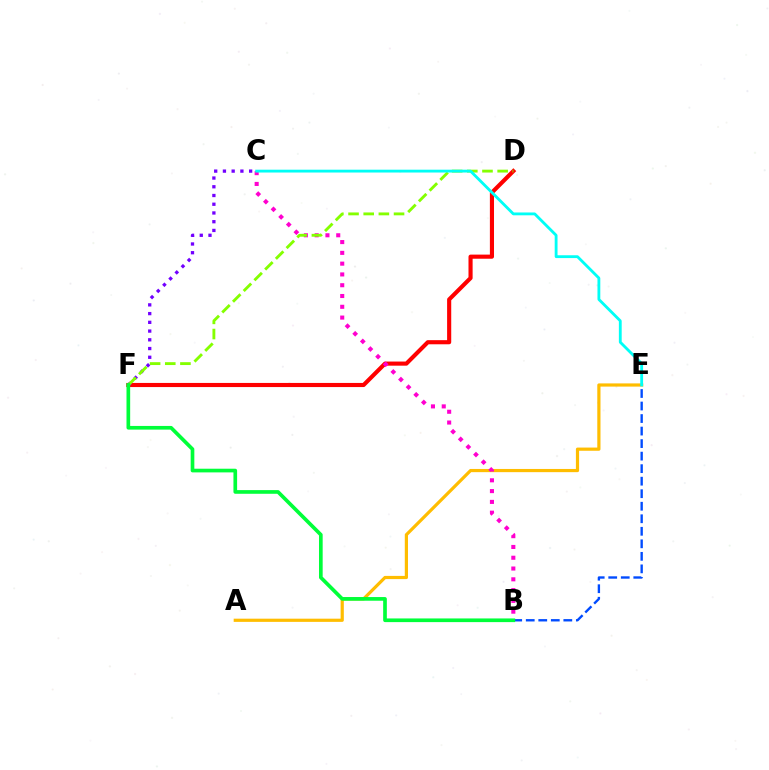{('D', 'F'): [{'color': '#ff0000', 'line_style': 'solid', 'thickness': 2.97}, {'color': '#84ff00', 'line_style': 'dashed', 'thickness': 2.06}], ('C', 'F'): [{'color': '#7200ff', 'line_style': 'dotted', 'thickness': 2.37}], ('A', 'E'): [{'color': '#ffbd00', 'line_style': 'solid', 'thickness': 2.3}], ('B', 'C'): [{'color': '#ff00cf', 'line_style': 'dotted', 'thickness': 2.93}], ('B', 'E'): [{'color': '#004bff', 'line_style': 'dashed', 'thickness': 1.7}], ('C', 'E'): [{'color': '#00fff6', 'line_style': 'solid', 'thickness': 2.04}], ('B', 'F'): [{'color': '#00ff39', 'line_style': 'solid', 'thickness': 2.64}]}